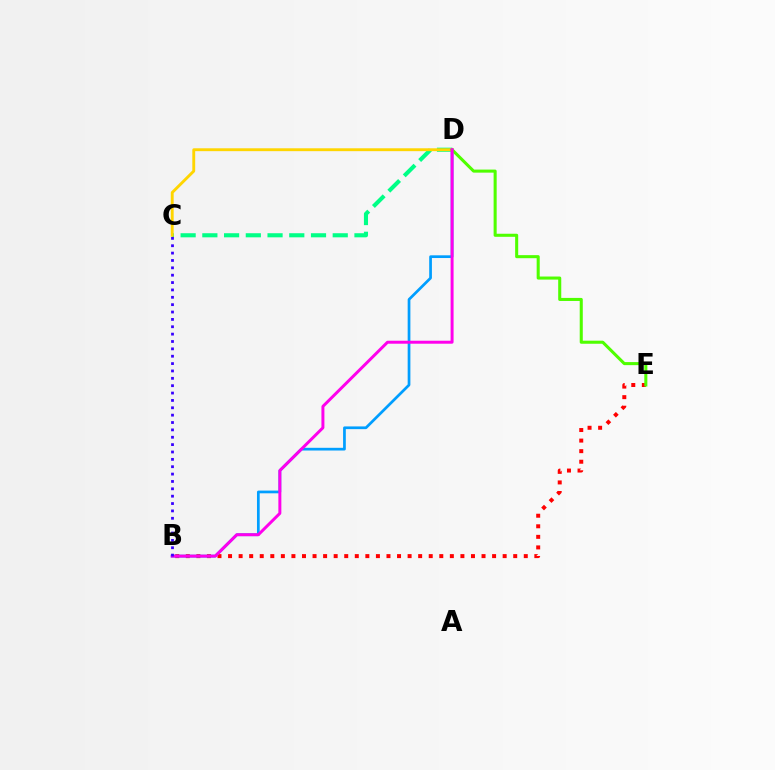{('B', 'E'): [{'color': '#ff0000', 'line_style': 'dotted', 'thickness': 2.87}], ('B', 'D'): [{'color': '#009eff', 'line_style': 'solid', 'thickness': 1.96}, {'color': '#ff00ed', 'line_style': 'solid', 'thickness': 2.14}], ('C', 'D'): [{'color': '#00ff86', 'line_style': 'dashed', 'thickness': 2.95}, {'color': '#ffd500', 'line_style': 'solid', 'thickness': 2.07}], ('D', 'E'): [{'color': '#4fff00', 'line_style': 'solid', 'thickness': 2.2}], ('B', 'C'): [{'color': '#3700ff', 'line_style': 'dotted', 'thickness': 2.0}]}